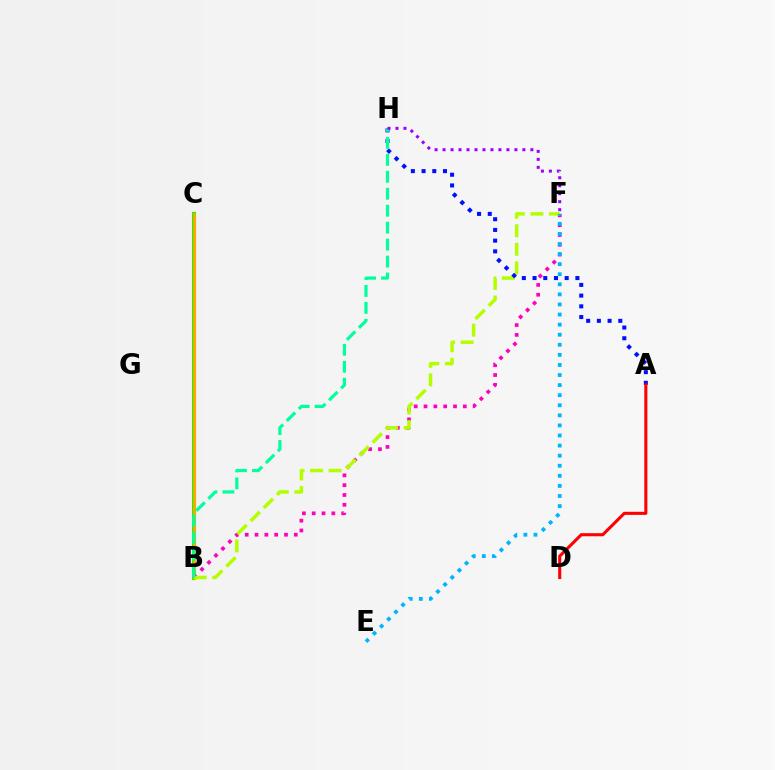{('B', 'C'): [{'color': '#08ff00', 'line_style': 'solid', 'thickness': 2.95}, {'color': '#ffa500', 'line_style': 'solid', 'thickness': 2.16}], ('B', 'F'): [{'color': '#ff00bd', 'line_style': 'dotted', 'thickness': 2.67}, {'color': '#b3ff00', 'line_style': 'dashed', 'thickness': 2.52}], ('A', 'H'): [{'color': '#0010ff', 'line_style': 'dotted', 'thickness': 2.91}], ('B', 'H'): [{'color': '#00ff9d', 'line_style': 'dashed', 'thickness': 2.3}], ('E', 'F'): [{'color': '#00b5ff', 'line_style': 'dotted', 'thickness': 2.74}], ('F', 'H'): [{'color': '#9b00ff', 'line_style': 'dotted', 'thickness': 2.17}], ('A', 'D'): [{'color': '#ff0000', 'line_style': 'solid', 'thickness': 2.22}]}